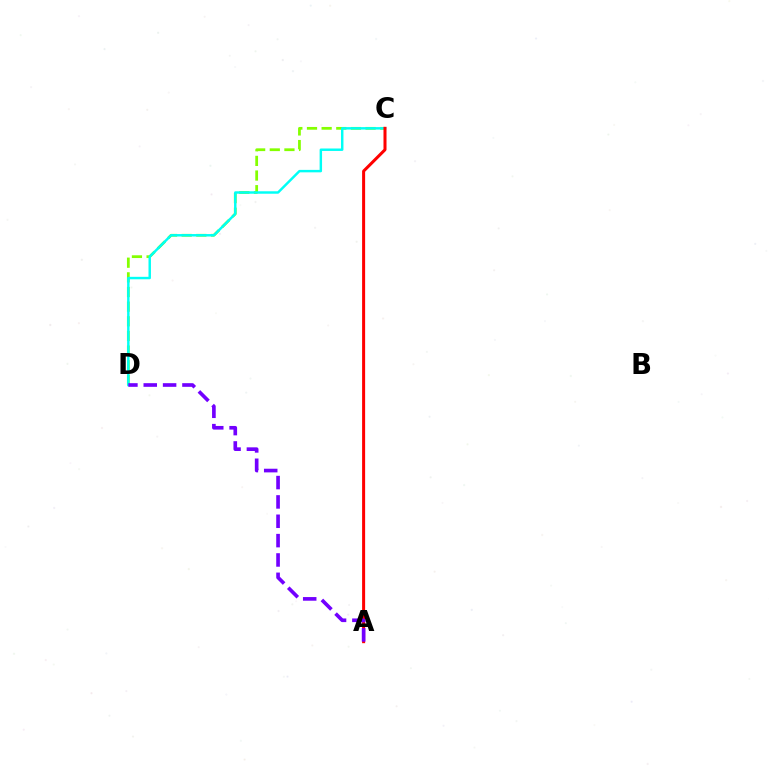{('C', 'D'): [{'color': '#84ff00', 'line_style': 'dashed', 'thickness': 1.99}, {'color': '#00fff6', 'line_style': 'solid', 'thickness': 1.76}], ('A', 'C'): [{'color': '#ff0000', 'line_style': 'solid', 'thickness': 2.17}], ('A', 'D'): [{'color': '#7200ff', 'line_style': 'dashed', 'thickness': 2.63}]}